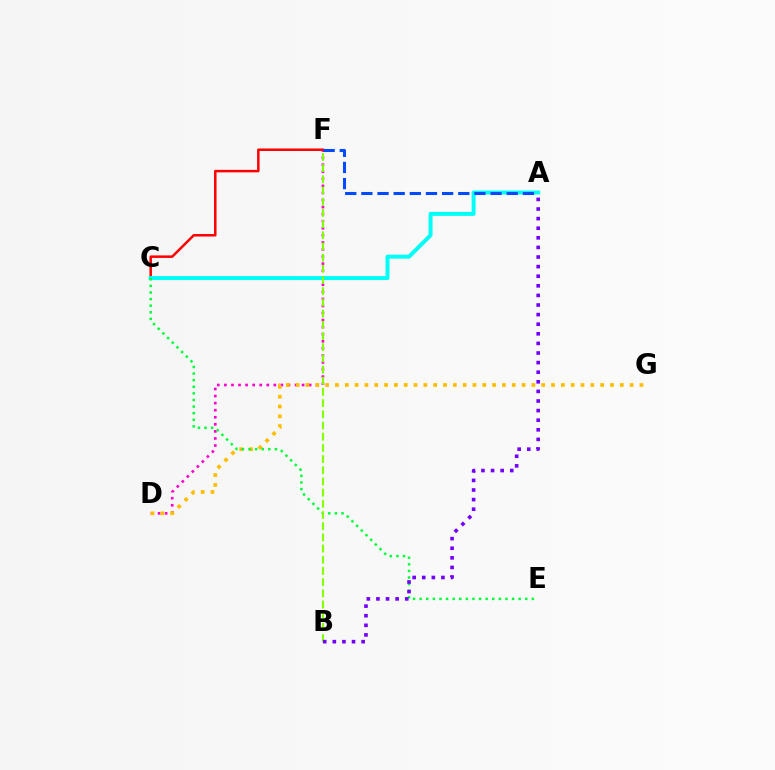{('D', 'F'): [{'color': '#ff00cf', 'line_style': 'dotted', 'thickness': 1.92}], ('C', 'F'): [{'color': '#ff0000', 'line_style': 'solid', 'thickness': 1.8}], ('A', 'C'): [{'color': '#00fff6', 'line_style': 'solid', 'thickness': 2.85}], ('A', 'F'): [{'color': '#004bff', 'line_style': 'dashed', 'thickness': 2.19}], ('D', 'G'): [{'color': '#ffbd00', 'line_style': 'dotted', 'thickness': 2.67}], ('C', 'E'): [{'color': '#00ff39', 'line_style': 'dotted', 'thickness': 1.79}], ('B', 'F'): [{'color': '#84ff00', 'line_style': 'dashed', 'thickness': 1.52}], ('A', 'B'): [{'color': '#7200ff', 'line_style': 'dotted', 'thickness': 2.61}]}